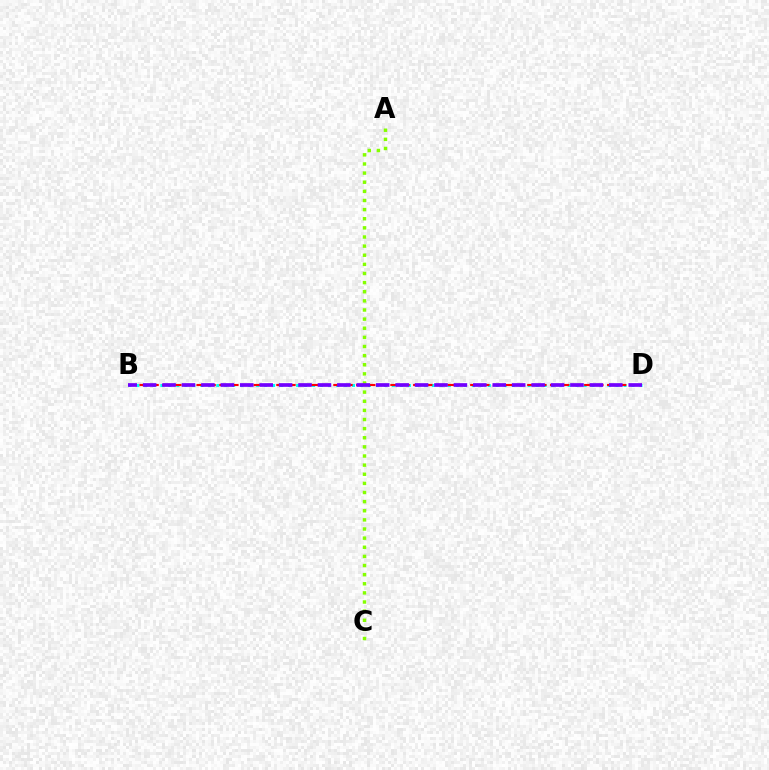{('B', 'D'): [{'color': '#00fff6', 'line_style': 'dotted', 'thickness': 2.17}, {'color': '#ff0000', 'line_style': 'dashed', 'thickness': 1.55}, {'color': '#7200ff', 'line_style': 'dashed', 'thickness': 2.64}], ('A', 'C'): [{'color': '#84ff00', 'line_style': 'dotted', 'thickness': 2.48}]}